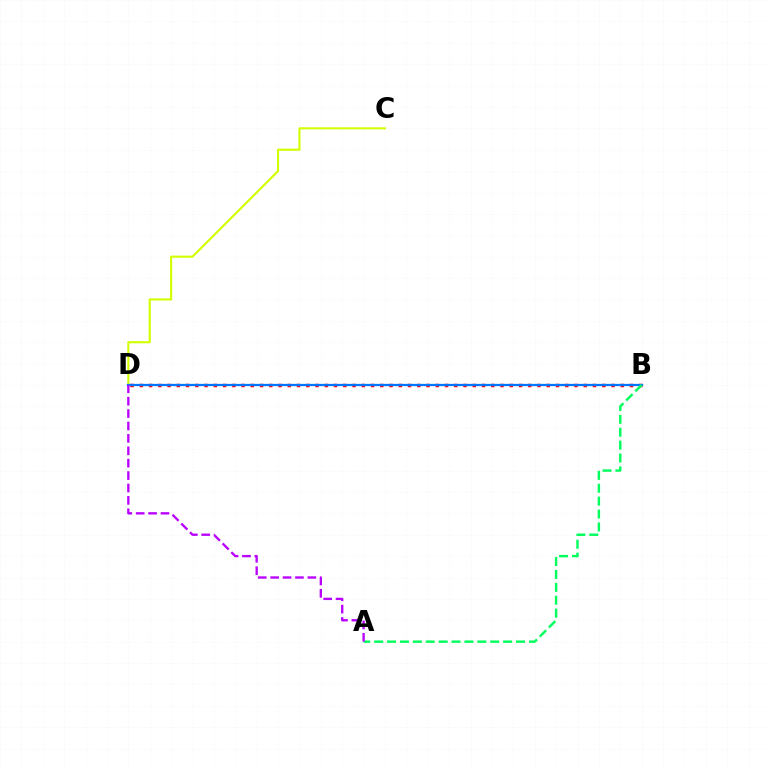{('C', 'D'): [{'color': '#d1ff00', 'line_style': 'solid', 'thickness': 1.53}], ('B', 'D'): [{'color': '#ff0000', 'line_style': 'dotted', 'thickness': 2.51}, {'color': '#0074ff', 'line_style': 'solid', 'thickness': 1.63}], ('A', 'B'): [{'color': '#00ff5c', 'line_style': 'dashed', 'thickness': 1.75}], ('A', 'D'): [{'color': '#b900ff', 'line_style': 'dashed', 'thickness': 1.68}]}